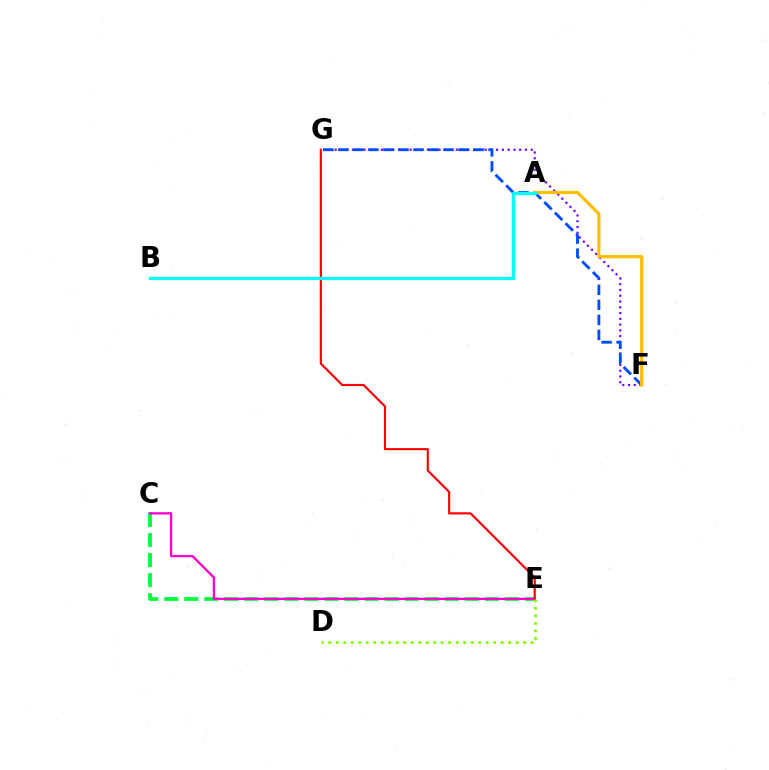{('C', 'E'): [{'color': '#00ff39', 'line_style': 'dashed', 'thickness': 2.72}, {'color': '#ff00cf', 'line_style': 'solid', 'thickness': 1.66}], ('E', 'G'): [{'color': '#ff0000', 'line_style': 'solid', 'thickness': 1.54}], ('F', 'G'): [{'color': '#7200ff', 'line_style': 'dotted', 'thickness': 1.57}, {'color': '#004bff', 'line_style': 'dashed', 'thickness': 2.04}], ('D', 'E'): [{'color': '#84ff00', 'line_style': 'dotted', 'thickness': 2.04}], ('A', 'F'): [{'color': '#ffbd00', 'line_style': 'solid', 'thickness': 2.3}], ('A', 'B'): [{'color': '#00fff6', 'line_style': 'solid', 'thickness': 2.37}]}